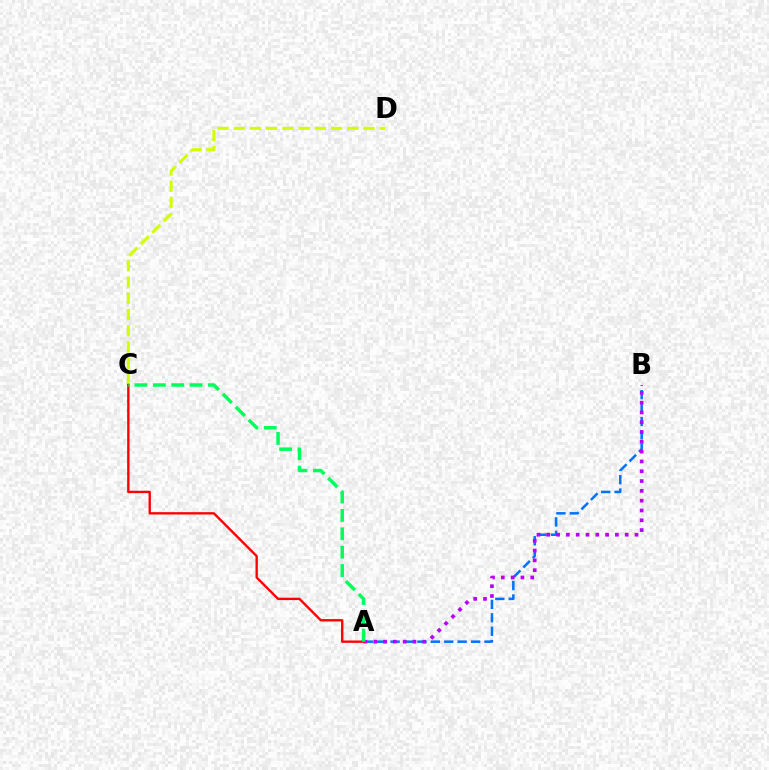{('A', 'B'): [{'color': '#0074ff', 'line_style': 'dashed', 'thickness': 1.82}, {'color': '#b900ff', 'line_style': 'dotted', 'thickness': 2.66}], ('C', 'D'): [{'color': '#d1ff00', 'line_style': 'dashed', 'thickness': 2.2}], ('A', 'C'): [{'color': '#ff0000', 'line_style': 'solid', 'thickness': 1.7}, {'color': '#00ff5c', 'line_style': 'dashed', 'thickness': 2.5}]}